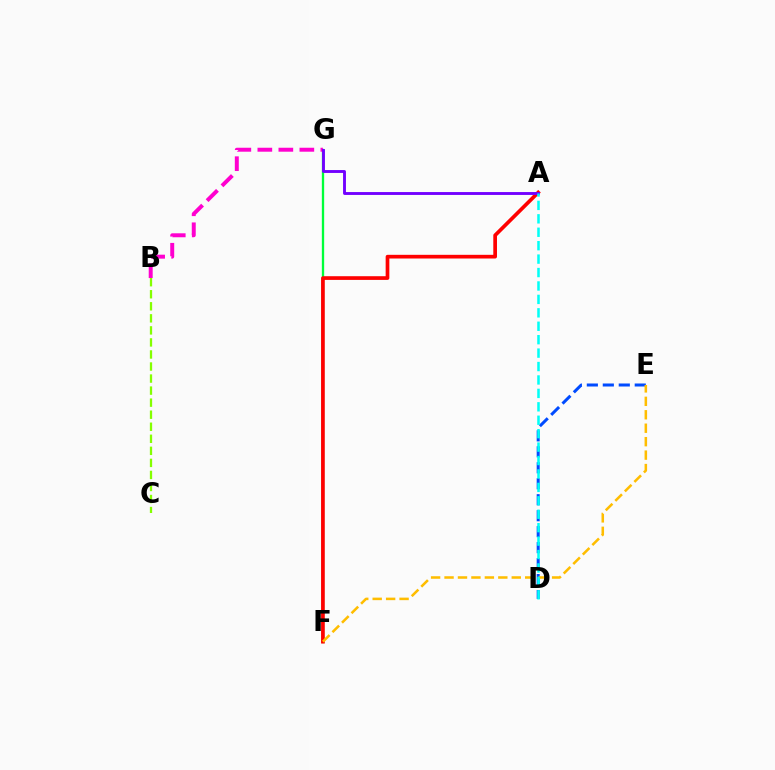{('D', 'E'): [{'color': '#004bff', 'line_style': 'dashed', 'thickness': 2.17}], ('F', 'G'): [{'color': '#00ff39', 'line_style': 'solid', 'thickness': 1.67}], ('B', 'G'): [{'color': '#ff00cf', 'line_style': 'dashed', 'thickness': 2.85}], ('A', 'F'): [{'color': '#ff0000', 'line_style': 'solid', 'thickness': 2.66}], ('E', 'F'): [{'color': '#ffbd00', 'line_style': 'dashed', 'thickness': 1.83}], ('A', 'G'): [{'color': '#7200ff', 'line_style': 'solid', 'thickness': 2.08}], ('A', 'D'): [{'color': '#00fff6', 'line_style': 'dashed', 'thickness': 1.82}], ('B', 'C'): [{'color': '#84ff00', 'line_style': 'dashed', 'thickness': 1.64}]}